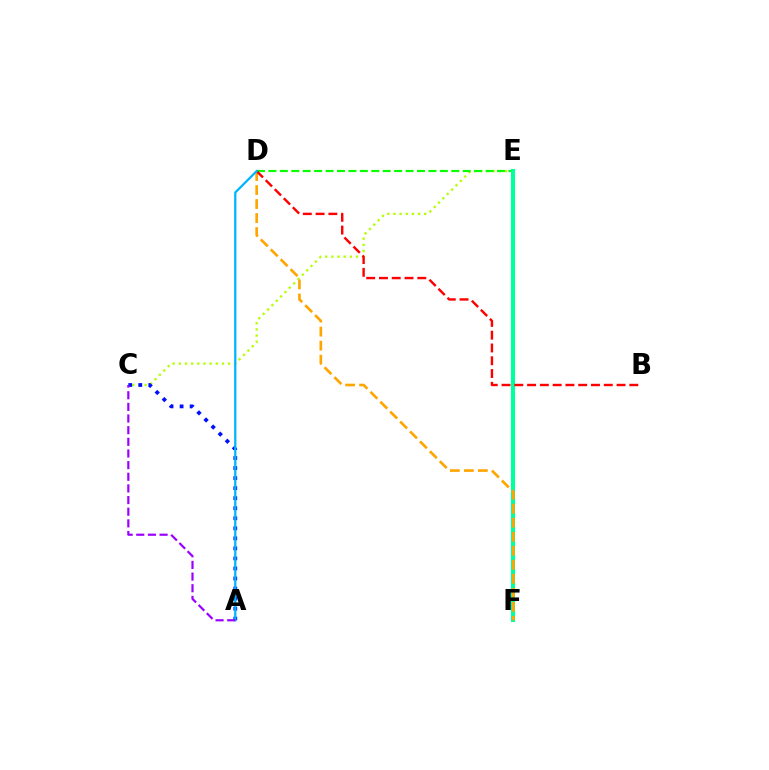{('E', 'F'): [{'color': '#ff00bd', 'line_style': 'dashed', 'thickness': 2.54}, {'color': '#00ff9d', 'line_style': 'solid', 'thickness': 2.95}], ('C', 'E'): [{'color': '#b3ff00', 'line_style': 'dotted', 'thickness': 1.67}], ('D', 'E'): [{'color': '#08ff00', 'line_style': 'dashed', 'thickness': 1.55}], ('D', 'F'): [{'color': '#ffa500', 'line_style': 'dashed', 'thickness': 1.9}], ('B', 'D'): [{'color': '#ff0000', 'line_style': 'dashed', 'thickness': 1.74}], ('A', 'C'): [{'color': '#0010ff', 'line_style': 'dotted', 'thickness': 2.73}, {'color': '#9b00ff', 'line_style': 'dashed', 'thickness': 1.58}], ('A', 'D'): [{'color': '#00b5ff', 'line_style': 'solid', 'thickness': 1.63}]}